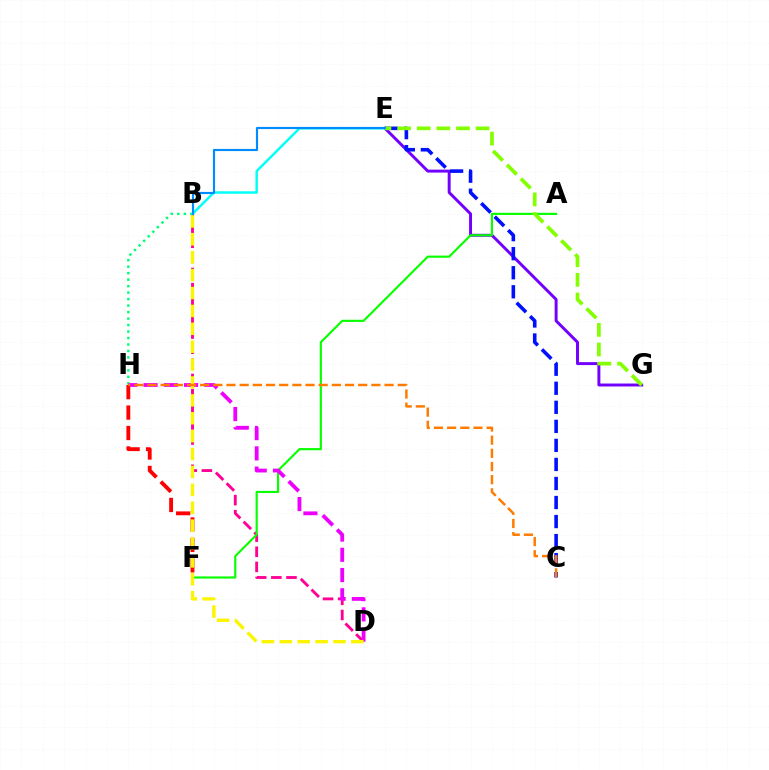{('E', 'G'): [{'color': '#7200ff', 'line_style': 'solid', 'thickness': 2.12}, {'color': '#84ff00', 'line_style': 'dashed', 'thickness': 2.67}], ('B', 'D'): [{'color': '#ff0094', 'line_style': 'dashed', 'thickness': 2.06}, {'color': '#fcf500', 'line_style': 'dashed', 'thickness': 2.43}], ('B', 'H'): [{'color': '#00ff74', 'line_style': 'dotted', 'thickness': 1.76}], ('B', 'E'): [{'color': '#00fff6', 'line_style': 'solid', 'thickness': 1.76}, {'color': '#008cff', 'line_style': 'solid', 'thickness': 1.56}], ('C', 'E'): [{'color': '#0010ff', 'line_style': 'dashed', 'thickness': 2.59}], ('A', 'F'): [{'color': '#08ff00', 'line_style': 'solid', 'thickness': 1.55}], ('D', 'H'): [{'color': '#ee00ff', 'line_style': 'dashed', 'thickness': 2.75}], ('F', 'H'): [{'color': '#ff0000', 'line_style': 'dashed', 'thickness': 2.78}], ('C', 'H'): [{'color': '#ff7c00', 'line_style': 'dashed', 'thickness': 1.79}]}